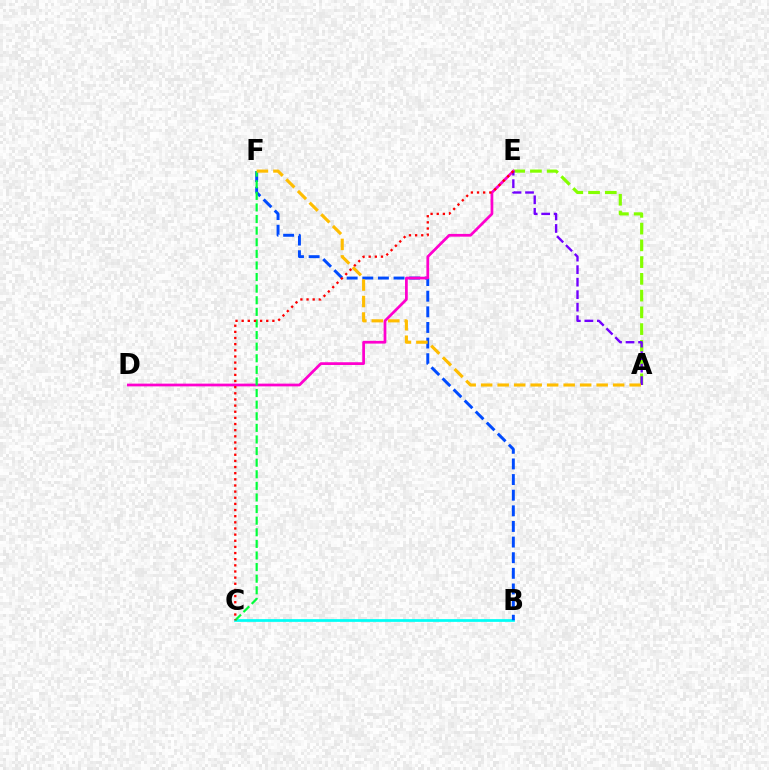{('B', 'C'): [{'color': '#00fff6', 'line_style': 'solid', 'thickness': 1.97}], ('A', 'E'): [{'color': '#84ff00', 'line_style': 'dashed', 'thickness': 2.27}, {'color': '#7200ff', 'line_style': 'dashed', 'thickness': 1.7}], ('B', 'F'): [{'color': '#004bff', 'line_style': 'dashed', 'thickness': 2.12}], ('D', 'E'): [{'color': '#ff00cf', 'line_style': 'solid', 'thickness': 1.97}], ('C', 'F'): [{'color': '#00ff39', 'line_style': 'dashed', 'thickness': 1.58}], ('C', 'E'): [{'color': '#ff0000', 'line_style': 'dotted', 'thickness': 1.67}], ('A', 'F'): [{'color': '#ffbd00', 'line_style': 'dashed', 'thickness': 2.24}]}